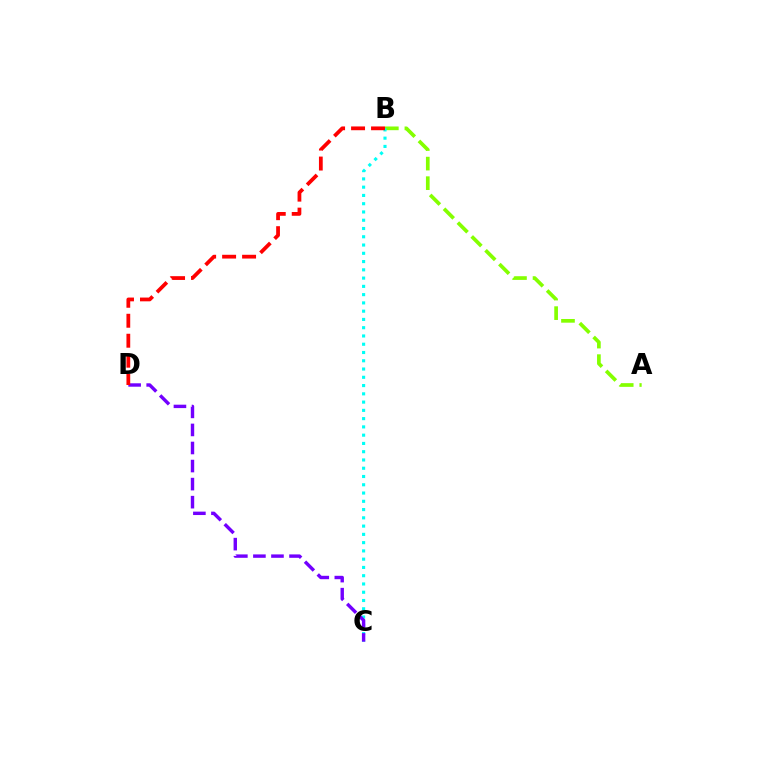{('A', 'B'): [{'color': '#84ff00', 'line_style': 'dashed', 'thickness': 2.66}], ('B', 'C'): [{'color': '#00fff6', 'line_style': 'dotted', 'thickness': 2.25}], ('C', 'D'): [{'color': '#7200ff', 'line_style': 'dashed', 'thickness': 2.45}], ('B', 'D'): [{'color': '#ff0000', 'line_style': 'dashed', 'thickness': 2.71}]}